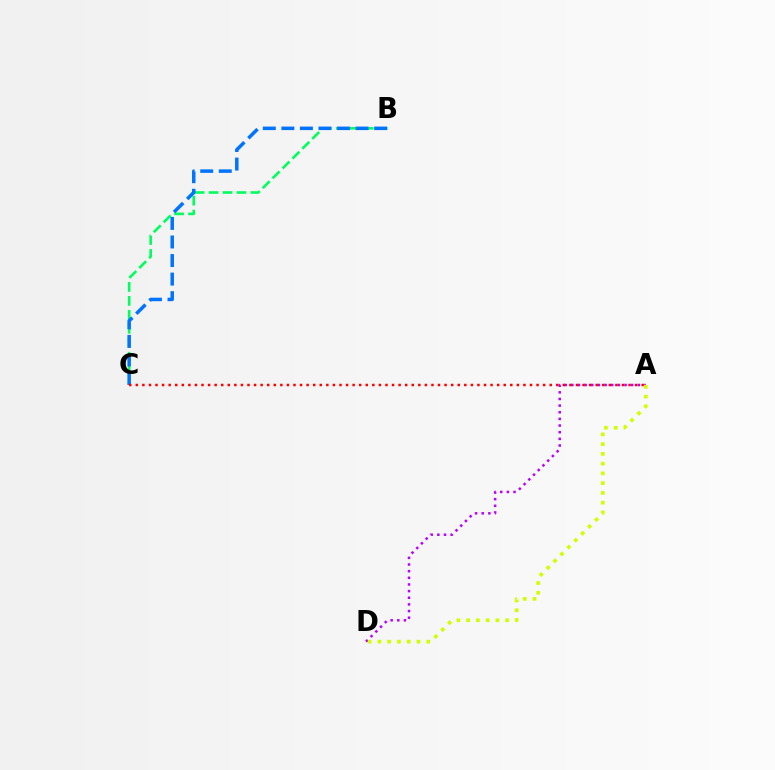{('A', 'D'): [{'color': '#b900ff', 'line_style': 'dotted', 'thickness': 1.81}, {'color': '#d1ff00', 'line_style': 'dotted', 'thickness': 2.65}], ('B', 'C'): [{'color': '#00ff5c', 'line_style': 'dashed', 'thickness': 1.9}, {'color': '#0074ff', 'line_style': 'dashed', 'thickness': 2.52}], ('A', 'C'): [{'color': '#ff0000', 'line_style': 'dotted', 'thickness': 1.79}]}